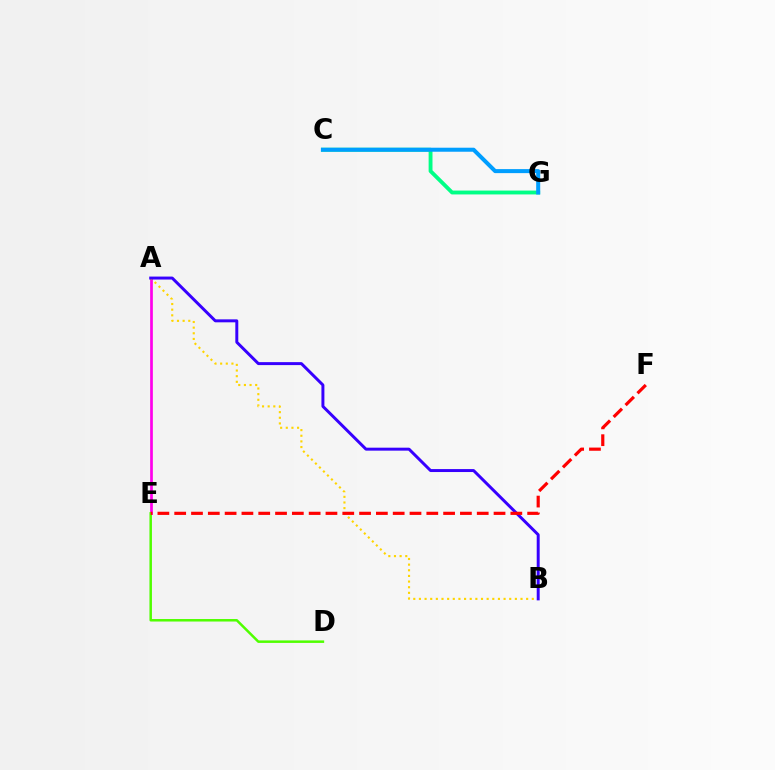{('C', 'G'): [{'color': '#00ff86', 'line_style': 'solid', 'thickness': 2.78}, {'color': '#009eff', 'line_style': 'solid', 'thickness': 2.9}], ('A', 'E'): [{'color': '#ff00ed', 'line_style': 'solid', 'thickness': 1.95}], ('A', 'B'): [{'color': '#ffd500', 'line_style': 'dotted', 'thickness': 1.53}, {'color': '#3700ff', 'line_style': 'solid', 'thickness': 2.13}], ('D', 'E'): [{'color': '#4fff00', 'line_style': 'solid', 'thickness': 1.8}], ('E', 'F'): [{'color': '#ff0000', 'line_style': 'dashed', 'thickness': 2.28}]}